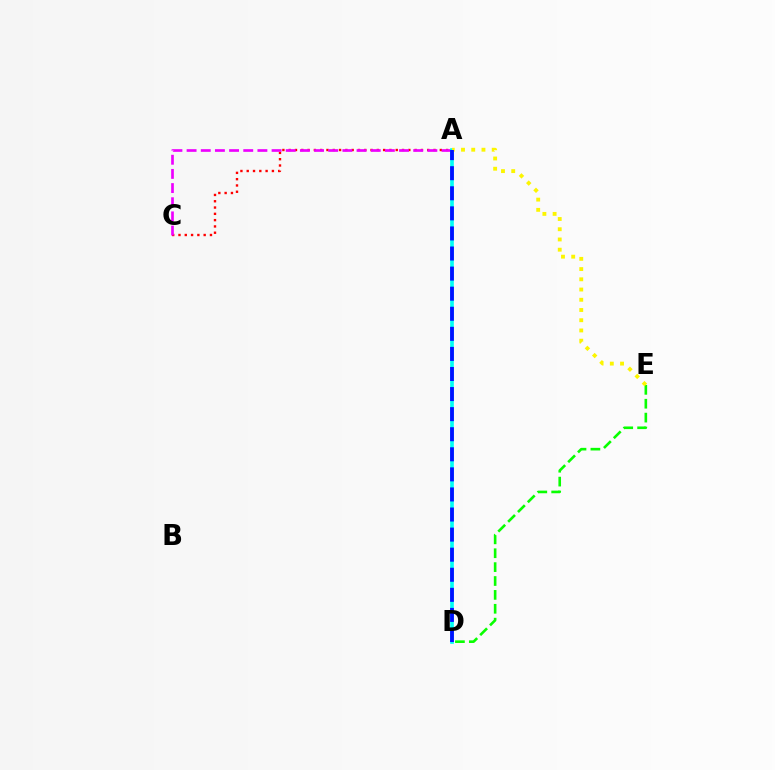{('A', 'C'): [{'color': '#ff0000', 'line_style': 'dotted', 'thickness': 1.71}, {'color': '#ee00ff', 'line_style': 'dashed', 'thickness': 1.92}], ('D', 'E'): [{'color': '#08ff00', 'line_style': 'dashed', 'thickness': 1.89}], ('A', 'D'): [{'color': '#00fff6', 'line_style': 'solid', 'thickness': 2.64}, {'color': '#0010ff', 'line_style': 'dashed', 'thickness': 2.73}], ('A', 'E'): [{'color': '#fcf500', 'line_style': 'dotted', 'thickness': 2.78}]}